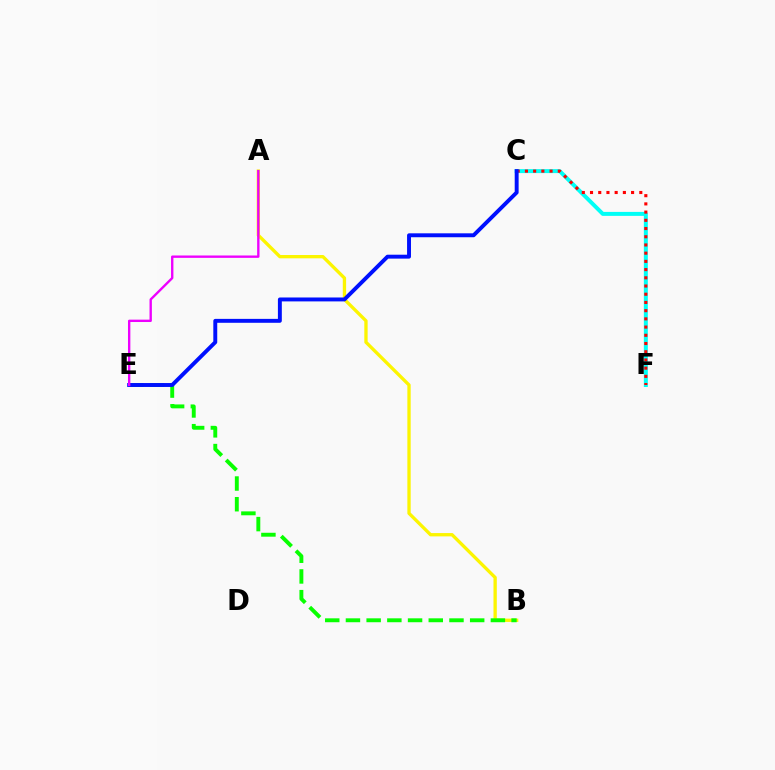{('C', 'F'): [{'color': '#00fff6', 'line_style': 'solid', 'thickness': 2.86}, {'color': '#ff0000', 'line_style': 'dotted', 'thickness': 2.23}], ('A', 'B'): [{'color': '#fcf500', 'line_style': 'solid', 'thickness': 2.39}], ('B', 'E'): [{'color': '#08ff00', 'line_style': 'dashed', 'thickness': 2.81}], ('C', 'E'): [{'color': '#0010ff', 'line_style': 'solid', 'thickness': 2.82}], ('A', 'E'): [{'color': '#ee00ff', 'line_style': 'solid', 'thickness': 1.7}]}